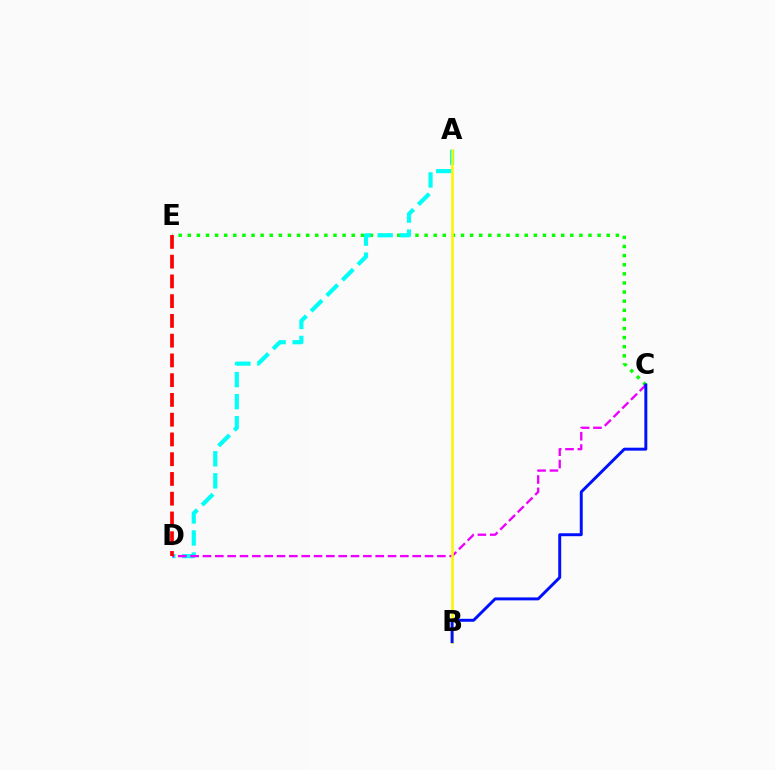{('C', 'E'): [{'color': '#08ff00', 'line_style': 'dotted', 'thickness': 2.47}], ('A', 'D'): [{'color': '#00fff6', 'line_style': 'dashed', 'thickness': 2.99}], ('C', 'D'): [{'color': '#ee00ff', 'line_style': 'dashed', 'thickness': 1.68}], ('D', 'E'): [{'color': '#ff0000', 'line_style': 'dashed', 'thickness': 2.68}], ('A', 'B'): [{'color': '#fcf500', 'line_style': 'solid', 'thickness': 1.81}], ('B', 'C'): [{'color': '#0010ff', 'line_style': 'solid', 'thickness': 2.12}]}